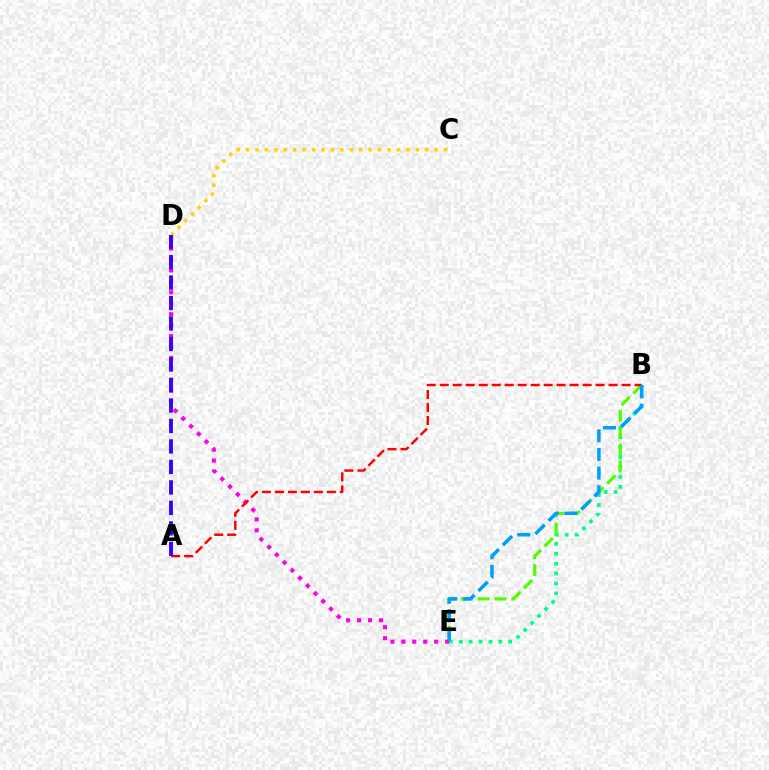{('B', 'E'): [{'color': '#00ff86', 'line_style': 'dotted', 'thickness': 2.69}, {'color': '#4fff00', 'line_style': 'dashed', 'thickness': 2.29}, {'color': '#009eff', 'line_style': 'dashed', 'thickness': 2.53}], ('C', 'D'): [{'color': '#ffd500', 'line_style': 'dotted', 'thickness': 2.56}], ('D', 'E'): [{'color': '#ff00ed', 'line_style': 'dotted', 'thickness': 2.97}], ('A', 'B'): [{'color': '#ff0000', 'line_style': 'dashed', 'thickness': 1.76}], ('A', 'D'): [{'color': '#3700ff', 'line_style': 'dashed', 'thickness': 2.78}]}